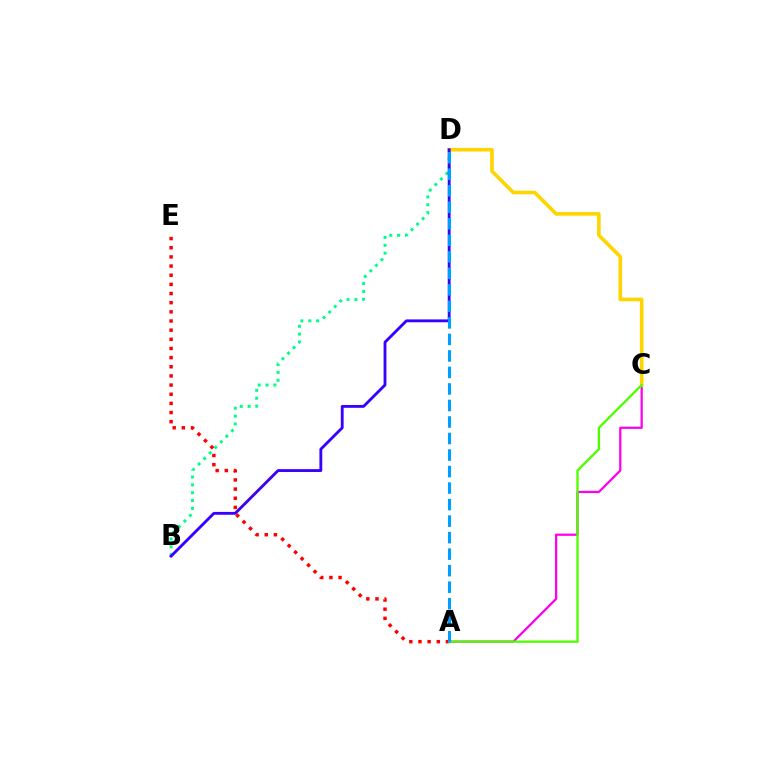{('B', 'D'): [{'color': '#00ff86', 'line_style': 'dotted', 'thickness': 2.14}, {'color': '#3700ff', 'line_style': 'solid', 'thickness': 2.05}], ('A', 'C'): [{'color': '#ff00ed', 'line_style': 'solid', 'thickness': 1.62}, {'color': '#4fff00', 'line_style': 'solid', 'thickness': 1.68}], ('A', 'E'): [{'color': '#ff0000', 'line_style': 'dotted', 'thickness': 2.49}], ('C', 'D'): [{'color': '#ffd500', 'line_style': 'solid', 'thickness': 2.61}], ('A', 'D'): [{'color': '#009eff', 'line_style': 'dashed', 'thickness': 2.24}]}